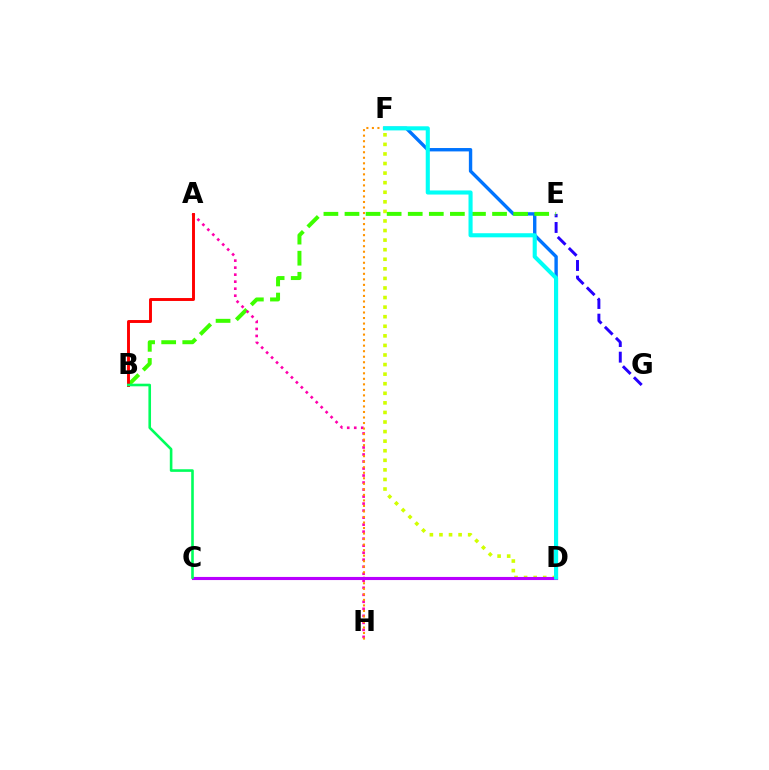{('D', 'F'): [{'color': '#0074ff', 'line_style': 'solid', 'thickness': 2.43}, {'color': '#d1ff00', 'line_style': 'dotted', 'thickness': 2.6}, {'color': '#00fff6', 'line_style': 'solid', 'thickness': 2.95}], ('E', 'G'): [{'color': '#2500ff', 'line_style': 'dashed', 'thickness': 2.12}], ('B', 'E'): [{'color': '#3dff00', 'line_style': 'dashed', 'thickness': 2.86}], ('A', 'H'): [{'color': '#ff00ac', 'line_style': 'dotted', 'thickness': 1.91}], ('F', 'H'): [{'color': '#ff9400', 'line_style': 'dotted', 'thickness': 1.5}], ('A', 'B'): [{'color': '#ff0000', 'line_style': 'solid', 'thickness': 2.1}], ('C', 'D'): [{'color': '#b900ff', 'line_style': 'solid', 'thickness': 2.24}], ('B', 'C'): [{'color': '#00ff5c', 'line_style': 'solid', 'thickness': 1.88}]}